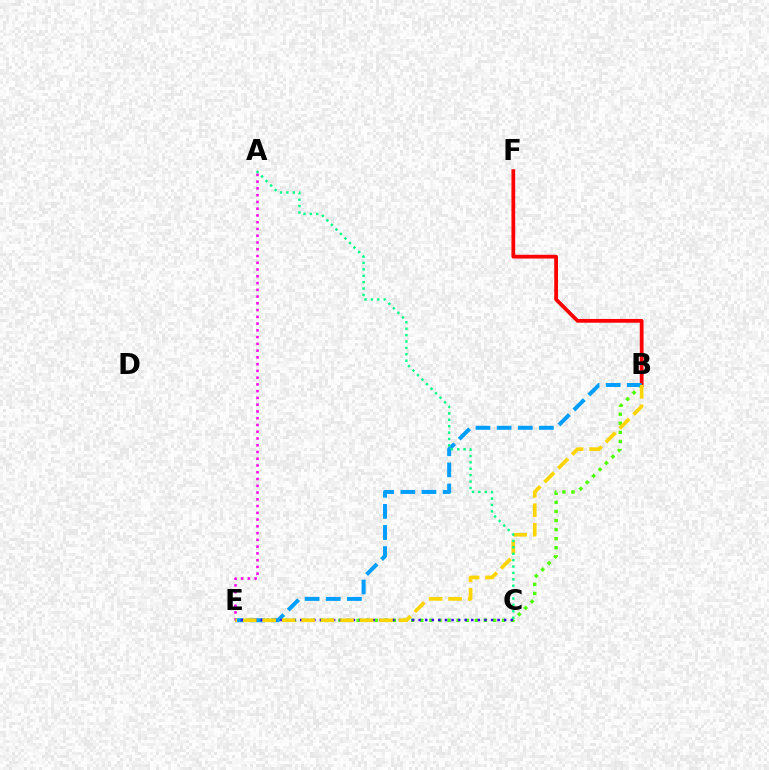{('B', 'F'): [{'color': '#ff0000', 'line_style': 'solid', 'thickness': 2.71}], ('B', 'E'): [{'color': '#4fff00', 'line_style': 'dotted', 'thickness': 2.47}, {'color': '#009eff', 'line_style': 'dashed', 'thickness': 2.87}, {'color': '#ffd500', 'line_style': 'dashed', 'thickness': 2.65}], ('A', 'E'): [{'color': '#ff00ed', 'line_style': 'dotted', 'thickness': 1.84}], ('C', 'E'): [{'color': '#3700ff', 'line_style': 'dotted', 'thickness': 1.79}], ('A', 'C'): [{'color': '#00ff86', 'line_style': 'dotted', 'thickness': 1.74}]}